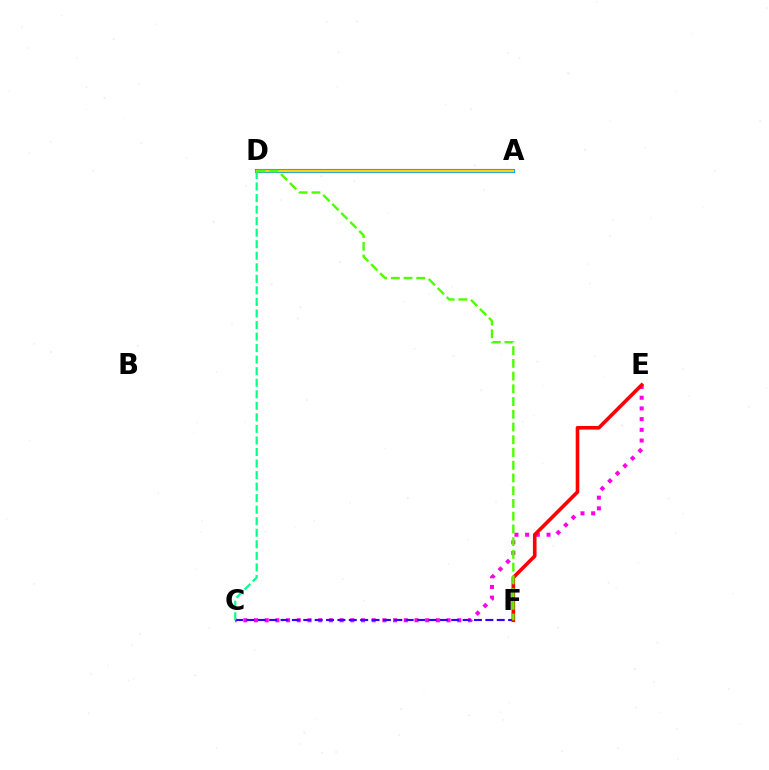{('C', 'E'): [{'color': '#ff00ed', 'line_style': 'dotted', 'thickness': 2.91}], ('A', 'D'): [{'color': '#009eff', 'line_style': 'solid', 'thickness': 2.96}, {'color': '#ffd500', 'line_style': 'solid', 'thickness': 1.7}], ('C', 'F'): [{'color': '#3700ff', 'line_style': 'dashed', 'thickness': 1.55}], ('C', 'D'): [{'color': '#00ff86', 'line_style': 'dashed', 'thickness': 1.57}], ('E', 'F'): [{'color': '#ff0000', 'line_style': 'solid', 'thickness': 2.61}], ('D', 'F'): [{'color': '#4fff00', 'line_style': 'dashed', 'thickness': 1.73}]}